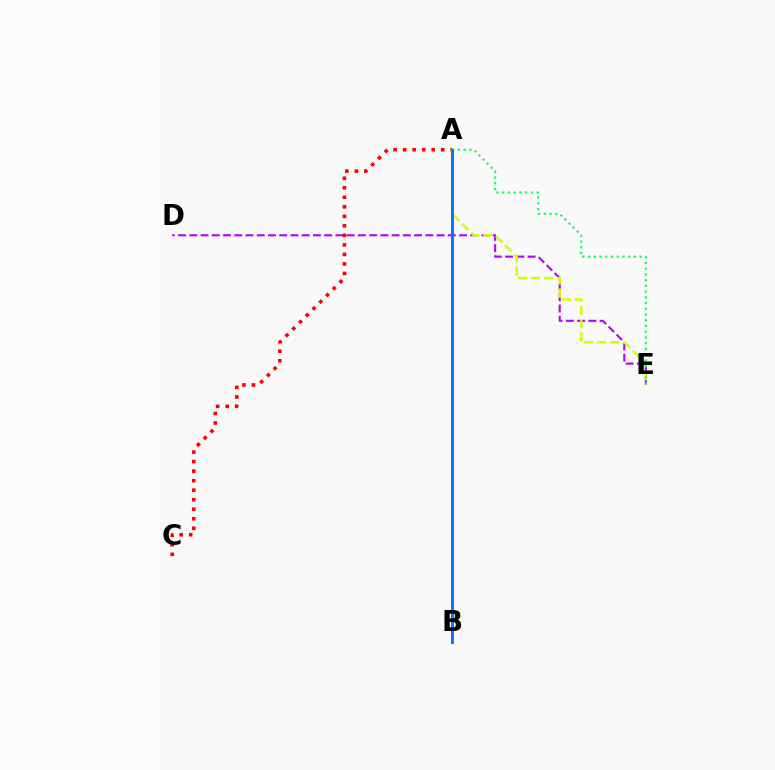{('D', 'E'): [{'color': '#b900ff', 'line_style': 'dashed', 'thickness': 1.53}], ('A', 'C'): [{'color': '#ff0000', 'line_style': 'dotted', 'thickness': 2.59}], ('A', 'E'): [{'color': '#d1ff00', 'line_style': 'dashed', 'thickness': 1.77}, {'color': '#00ff5c', 'line_style': 'dotted', 'thickness': 1.56}], ('A', 'B'): [{'color': '#0074ff', 'line_style': 'solid', 'thickness': 2.09}]}